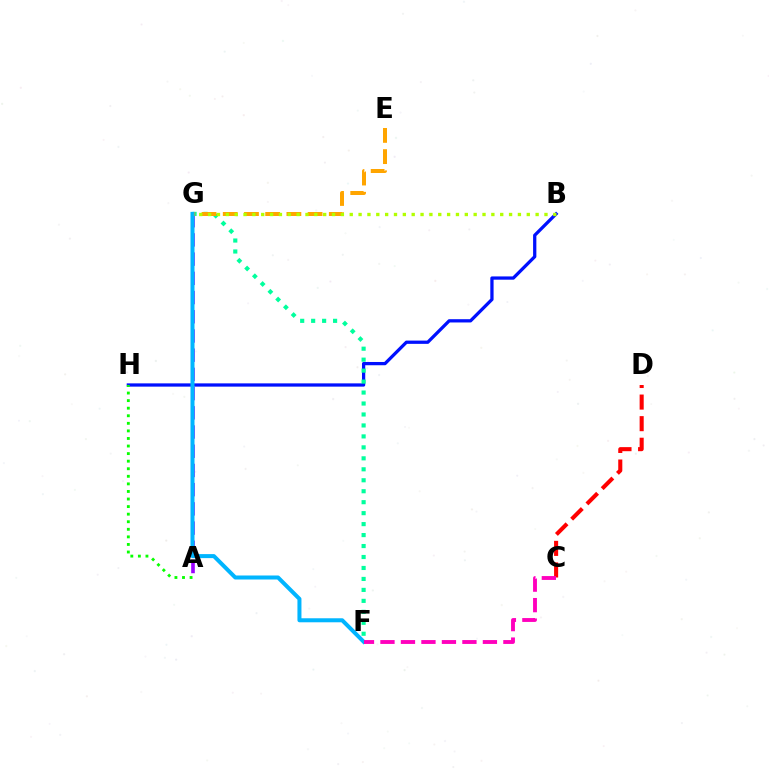{('B', 'H'): [{'color': '#0010ff', 'line_style': 'solid', 'thickness': 2.35}], ('C', 'D'): [{'color': '#ff0000', 'line_style': 'dashed', 'thickness': 2.93}], ('F', 'G'): [{'color': '#00ff9d', 'line_style': 'dotted', 'thickness': 2.98}, {'color': '#00b5ff', 'line_style': 'solid', 'thickness': 2.89}], ('A', 'G'): [{'color': '#9b00ff', 'line_style': 'dashed', 'thickness': 2.61}], ('E', 'G'): [{'color': '#ffa500', 'line_style': 'dashed', 'thickness': 2.88}], ('C', 'F'): [{'color': '#ff00bd', 'line_style': 'dashed', 'thickness': 2.78}], ('A', 'H'): [{'color': '#08ff00', 'line_style': 'dotted', 'thickness': 2.06}], ('B', 'G'): [{'color': '#b3ff00', 'line_style': 'dotted', 'thickness': 2.41}]}